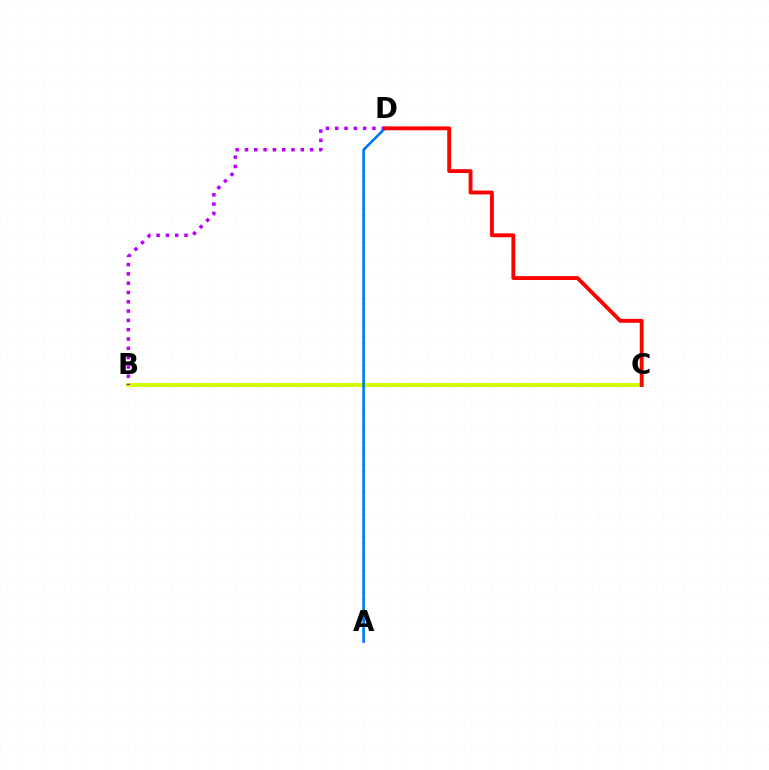{('B', 'C'): [{'color': '#d1ff00', 'line_style': 'solid', 'thickness': 2.87}], ('A', 'D'): [{'color': '#00ff5c', 'line_style': 'dotted', 'thickness': 1.51}, {'color': '#0074ff', 'line_style': 'solid', 'thickness': 1.83}], ('B', 'D'): [{'color': '#b900ff', 'line_style': 'dotted', 'thickness': 2.53}], ('C', 'D'): [{'color': '#ff0000', 'line_style': 'solid', 'thickness': 2.77}]}